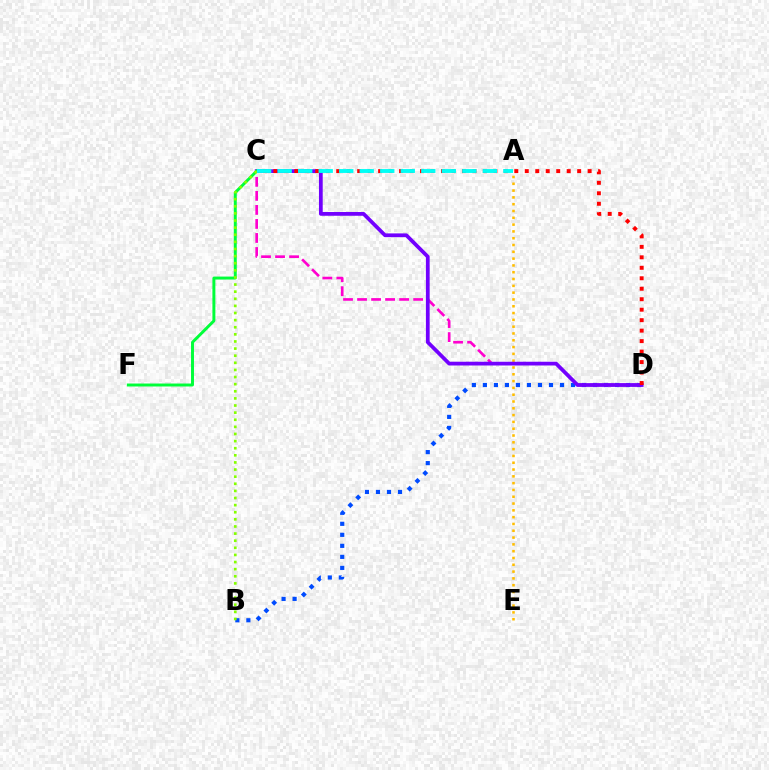{('B', 'D'): [{'color': '#004bff', 'line_style': 'dotted', 'thickness': 2.99}], ('C', 'D'): [{'color': '#ff00cf', 'line_style': 'dashed', 'thickness': 1.91}, {'color': '#7200ff', 'line_style': 'solid', 'thickness': 2.7}, {'color': '#ff0000', 'line_style': 'dotted', 'thickness': 2.85}], ('A', 'E'): [{'color': '#ffbd00', 'line_style': 'dotted', 'thickness': 1.85}], ('C', 'F'): [{'color': '#00ff39', 'line_style': 'solid', 'thickness': 2.13}], ('B', 'C'): [{'color': '#84ff00', 'line_style': 'dotted', 'thickness': 1.93}], ('A', 'C'): [{'color': '#00fff6', 'line_style': 'dashed', 'thickness': 2.79}]}